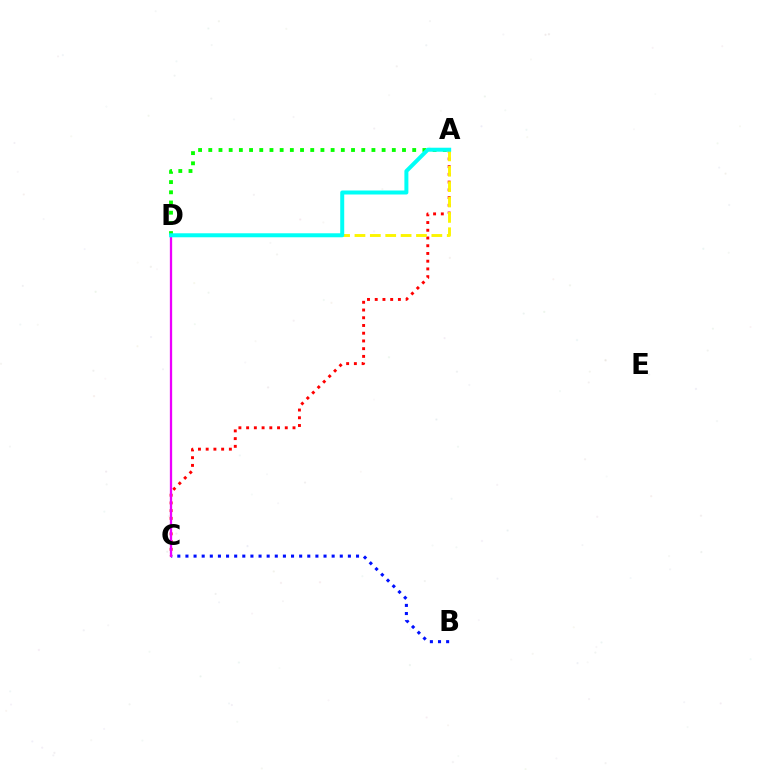{('A', 'D'): [{'color': '#08ff00', 'line_style': 'dotted', 'thickness': 2.77}, {'color': '#fcf500', 'line_style': 'dashed', 'thickness': 2.09}, {'color': '#00fff6', 'line_style': 'solid', 'thickness': 2.87}], ('A', 'C'): [{'color': '#ff0000', 'line_style': 'dotted', 'thickness': 2.1}], ('B', 'C'): [{'color': '#0010ff', 'line_style': 'dotted', 'thickness': 2.21}], ('C', 'D'): [{'color': '#ee00ff', 'line_style': 'solid', 'thickness': 1.65}]}